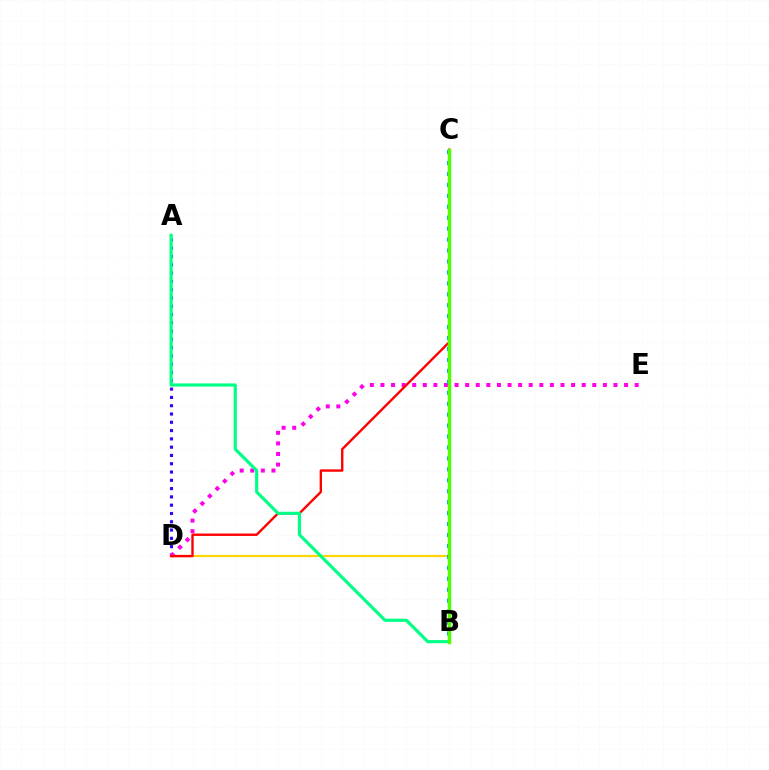{('A', 'D'): [{'color': '#3700ff', 'line_style': 'dotted', 'thickness': 2.25}], ('D', 'E'): [{'color': '#ff00ed', 'line_style': 'dotted', 'thickness': 2.88}], ('B', 'D'): [{'color': '#ffd500', 'line_style': 'solid', 'thickness': 1.55}], ('C', 'D'): [{'color': '#ff0000', 'line_style': 'solid', 'thickness': 1.71}], ('B', 'C'): [{'color': '#009eff', 'line_style': 'dotted', 'thickness': 2.97}, {'color': '#4fff00', 'line_style': 'solid', 'thickness': 2.49}], ('A', 'B'): [{'color': '#00ff86', 'line_style': 'solid', 'thickness': 2.27}]}